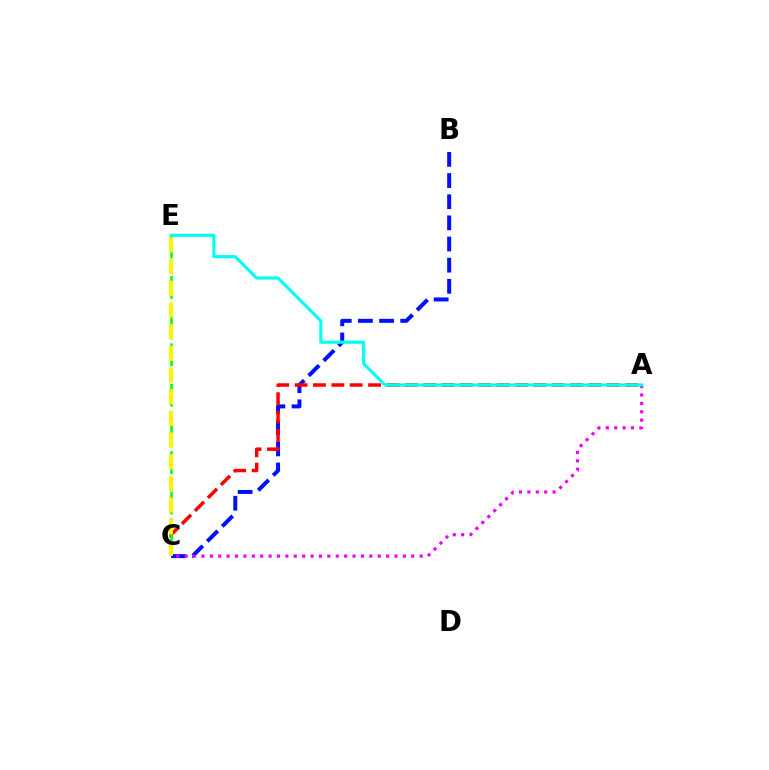{('B', 'C'): [{'color': '#0010ff', 'line_style': 'dashed', 'thickness': 2.87}], ('A', 'C'): [{'color': '#ff0000', 'line_style': 'dashed', 'thickness': 2.49}, {'color': '#ee00ff', 'line_style': 'dotted', 'thickness': 2.28}], ('C', 'E'): [{'color': '#08ff00', 'line_style': 'dashed', 'thickness': 1.83}, {'color': '#fcf500', 'line_style': 'dashed', 'thickness': 2.94}], ('A', 'E'): [{'color': '#00fff6', 'line_style': 'solid', 'thickness': 2.26}]}